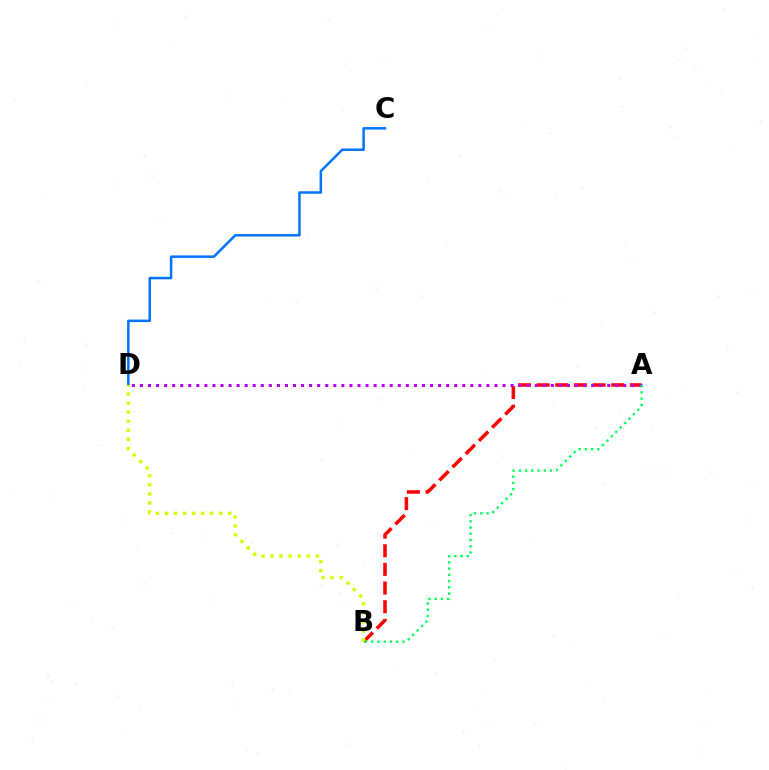{('A', 'B'): [{'color': '#ff0000', 'line_style': 'dashed', 'thickness': 2.53}, {'color': '#00ff5c', 'line_style': 'dotted', 'thickness': 1.7}], ('C', 'D'): [{'color': '#0074ff', 'line_style': 'solid', 'thickness': 1.8}], ('A', 'D'): [{'color': '#b900ff', 'line_style': 'dotted', 'thickness': 2.19}], ('B', 'D'): [{'color': '#d1ff00', 'line_style': 'dotted', 'thickness': 2.46}]}